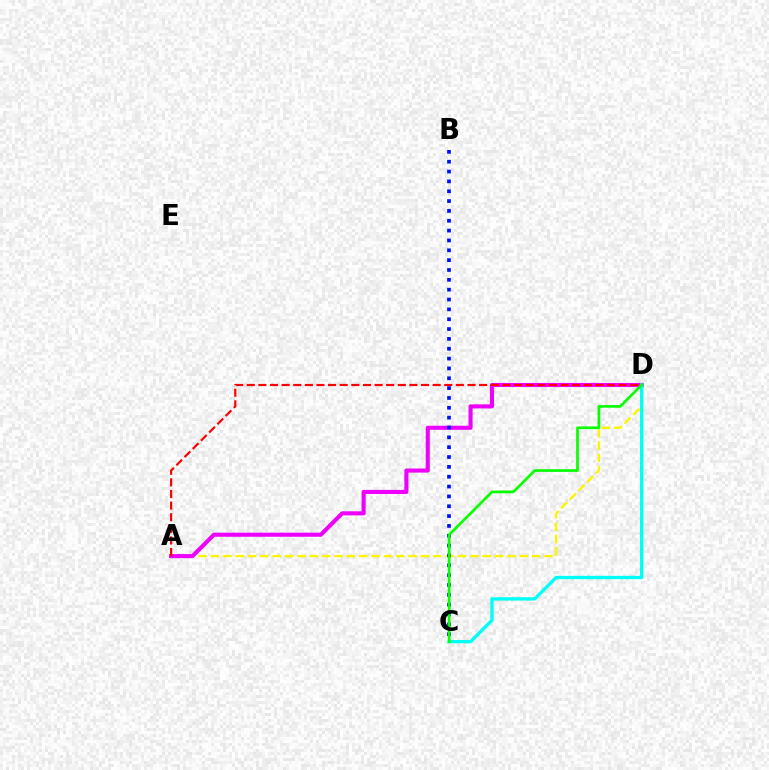{('A', 'D'): [{'color': '#fcf500', 'line_style': 'dashed', 'thickness': 1.68}, {'color': '#ee00ff', 'line_style': 'solid', 'thickness': 2.94}, {'color': '#ff0000', 'line_style': 'dashed', 'thickness': 1.58}], ('C', 'D'): [{'color': '#00fff6', 'line_style': 'solid', 'thickness': 2.41}, {'color': '#08ff00', 'line_style': 'solid', 'thickness': 1.94}], ('B', 'C'): [{'color': '#0010ff', 'line_style': 'dotted', 'thickness': 2.67}]}